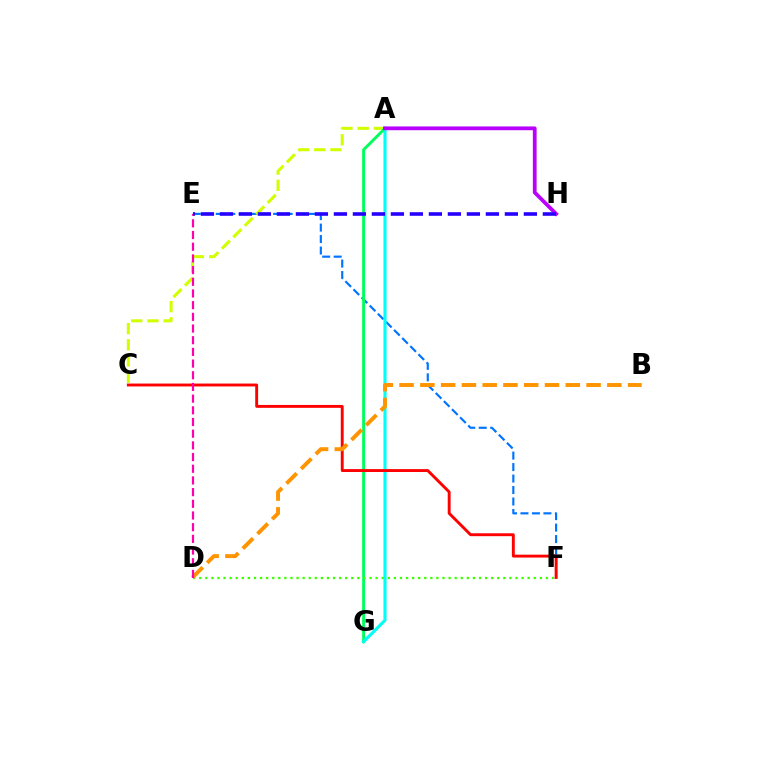{('E', 'F'): [{'color': '#0074ff', 'line_style': 'dashed', 'thickness': 1.56}], ('A', 'C'): [{'color': '#d1ff00', 'line_style': 'dashed', 'thickness': 2.2}], ('A', 'G'): [{'color': '#00ff5c', 'line_style': 'solid', 'thickness': 2.11}, {'color': '#00fff6', 'line_style': 'solid', 'thickness': 2.24}], ('D', 'F'): [{'color': '#3dff00', 'line_style': 'dotted', 'thickness': 1.65}], ('A', 'H'): [{'color': '#b900ff', 'line_style': 'solid', 'thickness': 2.72}], ('C', 'F'): [{'color': '#ff0000', 'line_style': 'solid', 'thickness': 2.08}], ('B', 'D'): [{'color': '#ff9400', 'line_style': 'dashed', 'thickness': 2.82}], ('D', 'E'): [{'color': '#ff00ac', 'line_style': 'dashed', 'thickness': 1.59}], ('E', 'H'): [{'color': '#2500ff', 'line_style': 'dashed', 'thickness': 2.58}]}